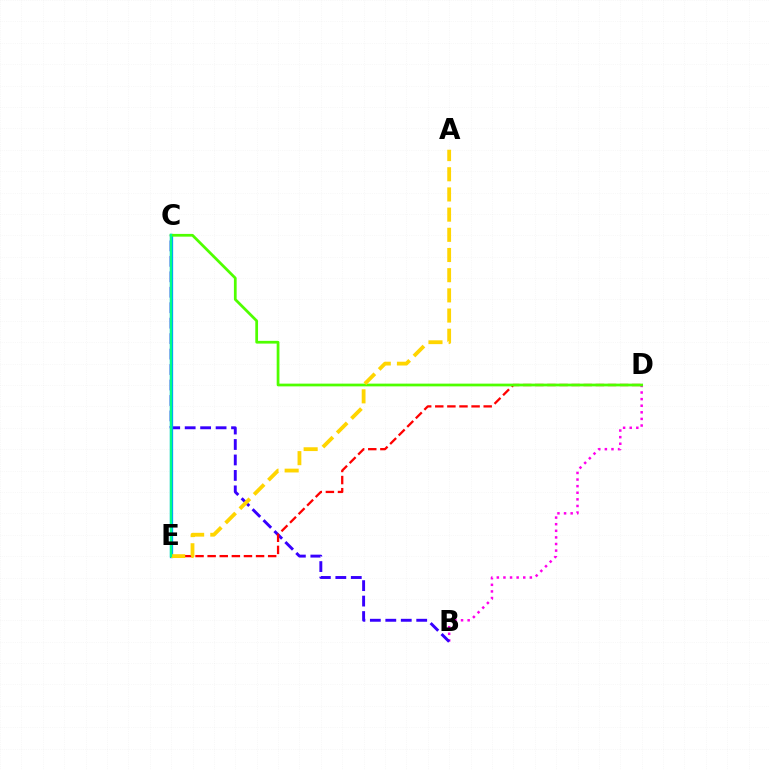{('B', 'D'): [{'color': '#ff00ed', 'line_style': 'dotted', 'thickness': 1.79}], ('B', 'C'): [{'color': '#3700ff', 'line_style': 'dashed', 'thickness': 2.1}], ('D', 'E'): [{'color': '#ff0000', 'line_style': 'dashed', 'thickness': 1.64}], ('C', 'E'): [{'color': '#009eff', 'line_style': 'solid', 'thickness': 2.37}, {'color': '#00ff86', 'line_style': 'solid', 'thickness': 1.68}], ('C', 'D'): [{'color': '#4fff00', 'line_style': 'solid', 'thickness': 1.97}], ('A', 'E'): [{'color': '#ffd500', 'line_style': 'dashed', 'thickness': 2.74}]}